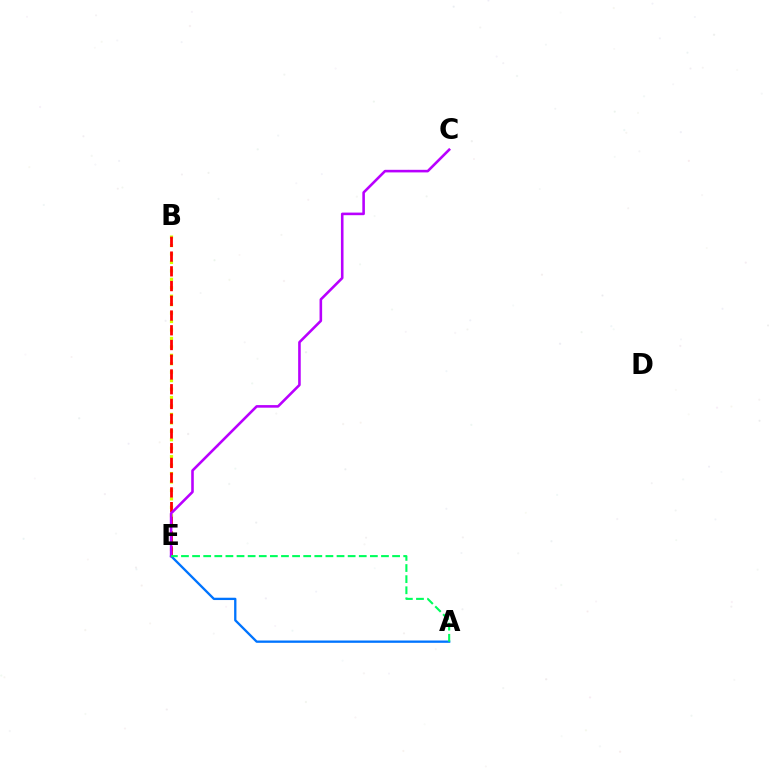{('B', 'E'): [{'color': '#d1ff00', 'line_style': 'dotted', 'thickness': 2.29}, {'color': '#ff0000', 'line_style': 'dashed', 'thickness': 2.0}], ('A', 'E'): [{'color': '#0074ff', 'line_style': 'solid', 'thickness': 1.67}, {'color': '#00ff5c', 'line_style': 'dashed', 'thickness': 1.51}], ('C', 'E'): [{'color': '#b900ff', 'line_style': 'solid', 'thickness': 1.86}]}